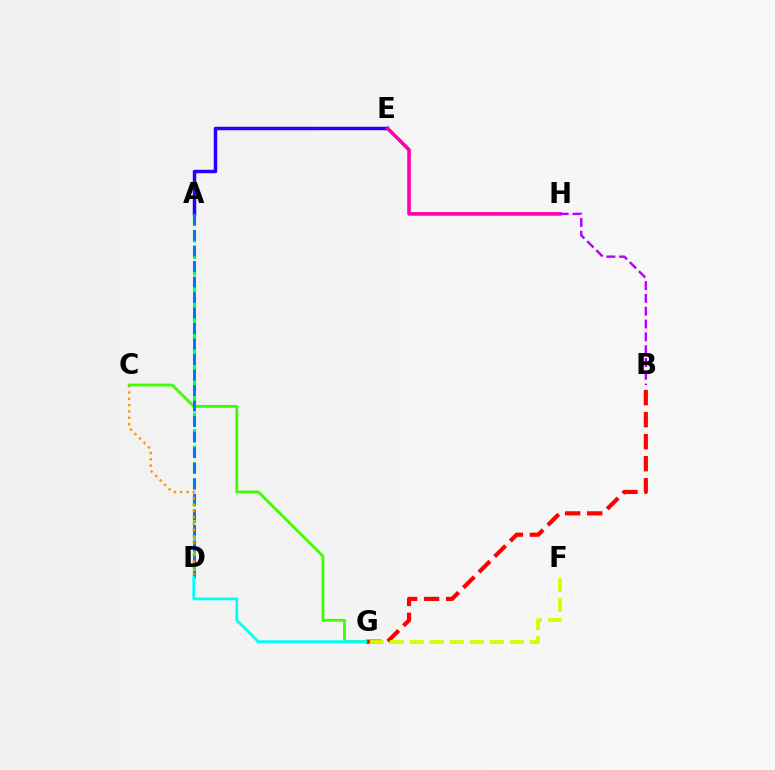{('A', 'E'): [{'color': '#2500ff', 'line_style': 'solid', 'thickness': 2.49}], ('C', 'G'): [{'color': '#3dff00', 'line_style': 'solid', 'thickness': 2.04}], ('A', 'D'): [{'color': '#00ff5c', 'line_style': 'dashed', 'thickness': 2.24}, {'color': '#0074ff', 'line_style': 'dashed', 'thickness': 2.11}], ('B', 'G'): [{'color': '#ff0000', 'line_style': 'dashed', 'thickness': 2.99}], ('C', 'D'): [{'color': '#ff9400', 'line_style': 'dotted', 'thickness': 1.72}], ('D', 'G'): [{'color': '#00fff6', 'line_style': 'solid', 'thickness': 2.0}], ('E', 'H'): [{'color': '#ff00ac', 'line_style': 'solid', 'thickness': 2.6}], ('F', 'G'): [{'color': '#d1ff00', 'line_style': 'dashed', 'thickness': 2.72}], ('B', 'H'): [{'color': '#b900ff', 'line_style': 'dashed', 'thickness': 1.74}]}